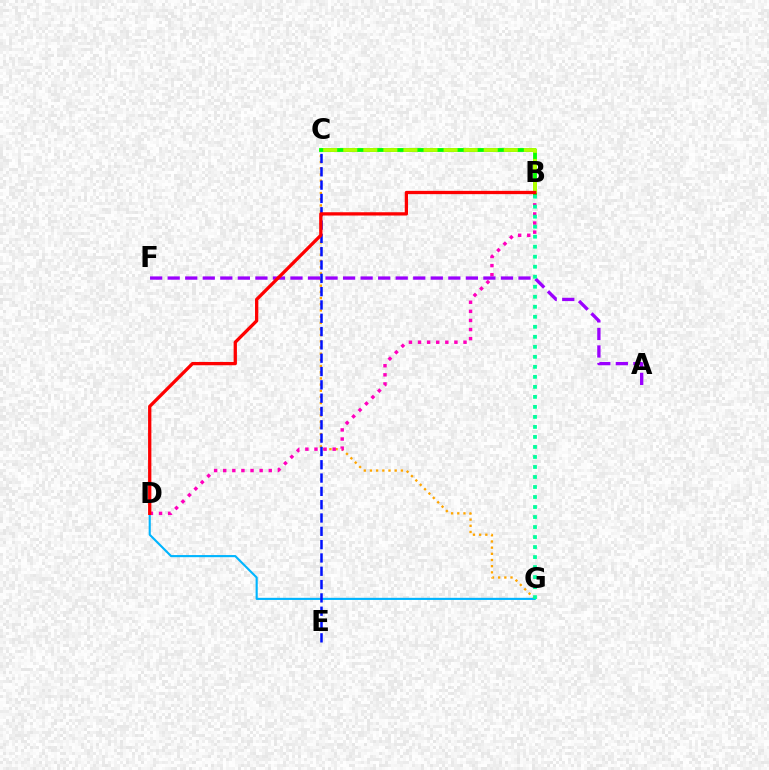{('C', 'G'): [{'color': '#ffa500', 'line_style': 'dotted', 'thickness': 1.68}], ('D', 'G'): [{'color': '#00b5ff', 'line_style': 'solid', 'thickness': 1.53}], ('B', 'D'): [{'color': '#ff00bd', 'line_style': 'dotted', 'thickness': 2.47}, {'color': '#ff0000', 'line_style': 'solid', 'thickness': 2.37}], ('A', 'F'): [{'color': '#9b00ff', 'line_style': 'dashed', 'thickness': 2.38}], ('B', 'G'): [{'color': '#00ff9d', 'line_style': 'dotted', 'thickness': 2.72}], ('B', 'C'): [{'color': '#08ff00', 'line_style': 'solid', 'thickness': 2.76}, {'color': '#b3ff00', 'line_style': 'dashed', 'thickness': 2.73}], ('C', 'E'): [{'color': '#0010ff', 'line_style': 'dashed', 'thickness': 1.81}]}